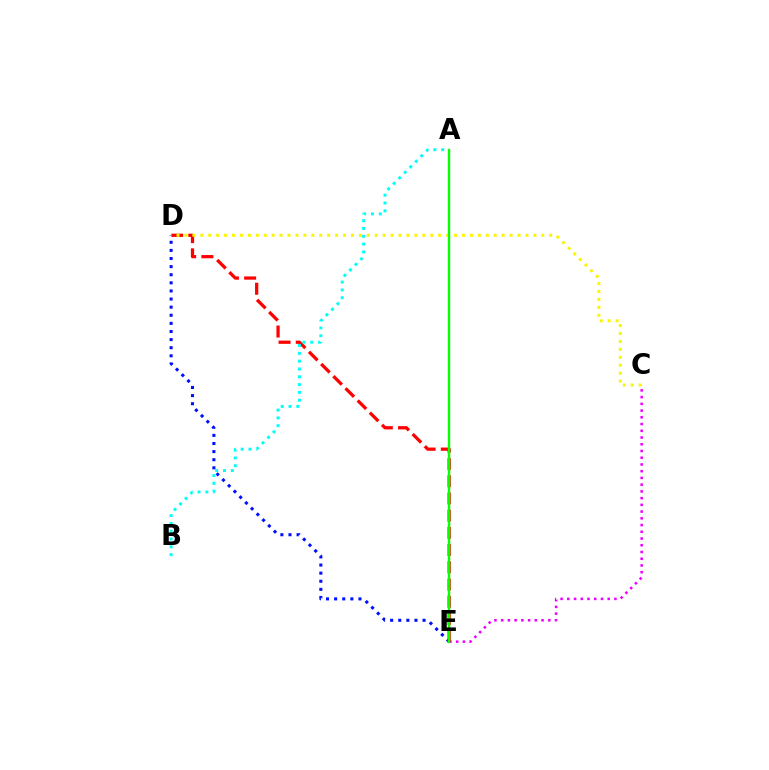{('C', 'E'): [{'color': '#ee00ff', 'line_style': 'dotted', 'thickness': 1.83}], ('D', 'E'): [{'color': '#0010ff', 'line_style': 'dotted', 'thickness': 2.2}, {'color': '#ff0000', 'line_style': 'dashed', 'thickness': 2.34}], ('C', 'D'): [{'color': '#fcf500', 'line_style': 'dotted', 'thickness': 2.15}], ('A', 'E'): [{'color': '#08ff00', 'line_style': 'solid', 'thickness': 1.73}], ('A', 'B'): [{'color': '#00fff6', 'line_style': 'dotted', 'thickness': 2.12}]}